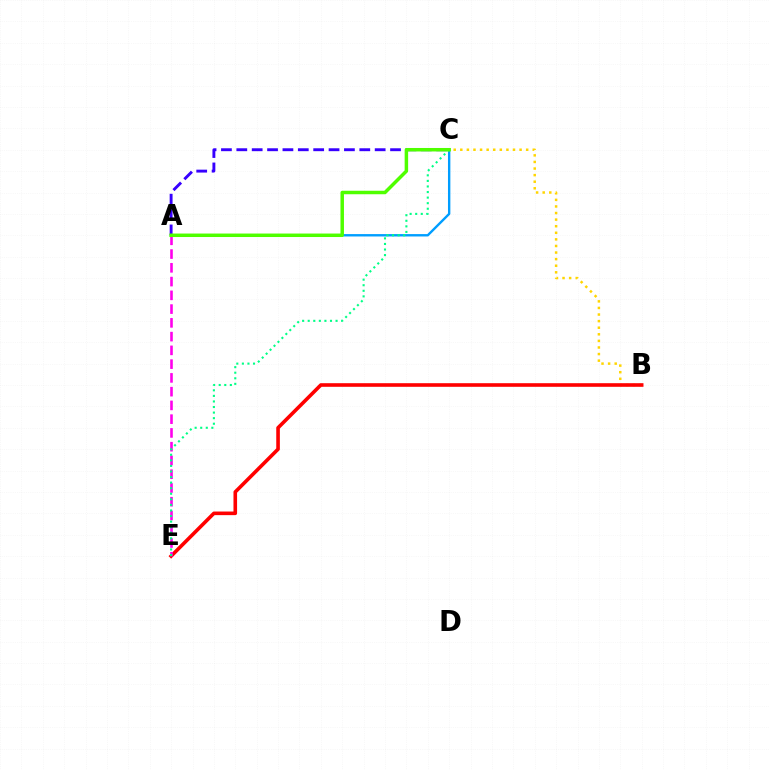{('A', 'C'): [{'color': '#009eff', 'line_style': 'solid', 'thickness': 1.72}, {'color': '#3700ff', 'line_style': 'dashed', 'thickness': 2.09}, {'color': '#4fff00', 'line_style': 'solid', 'thickness': 2.51}], ('B', 'C'): [{'color': '#ffd500', 'line_style': 'dotted', 'thickness': 1.79}], ('B', 'E'): [{'color': '#ff0000', 'line_style': 'solid', 'thickness': 2.6}], ('A', 'E'): [{'color': '#ff00ed', 'line_style': 'dashed', 'thickness': 1.87}], ('C', 'E'): [{'color': '#00ff86', 'line_style': 'dotted', 'thickness': 1.51}]}